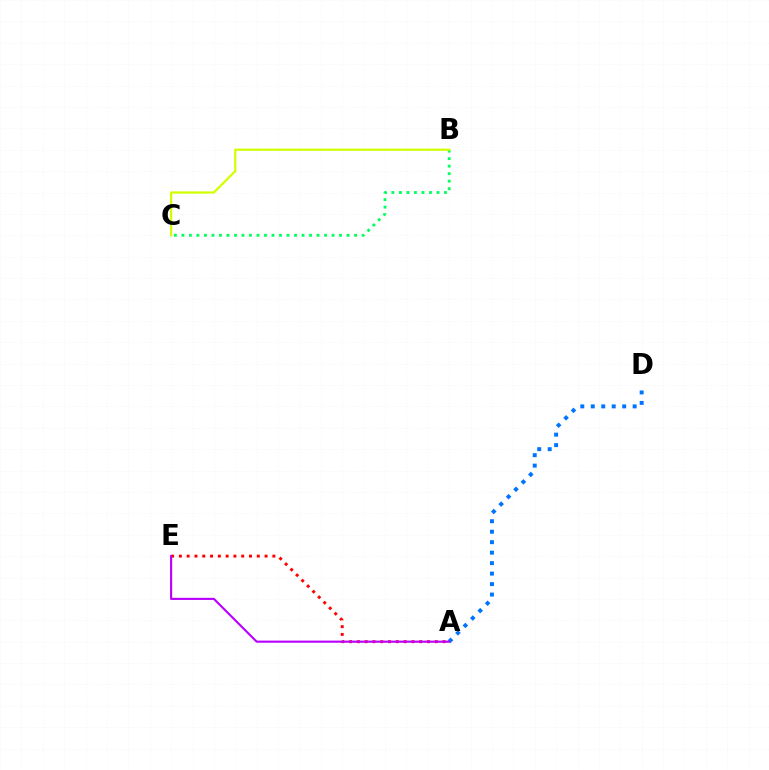{('A', 'E'): [{'color': '#ff0000', 'line_style': 'dotted', 'thickness': 2.12}, {'color': '#b900ff', 'line_style': 'solid', 'thickness': 1.53}], ('B', 'C'): [{'color': '#00ff5c', 'line_style': 'dotted', 'thickness': 2.04}, {'color': '#d1ff00', 'line_style': 'solid', 'thickness': 1.61}], ('A', 'D'): [{'color': '#0074ff', 'line_style': 'dotted', 'thickness': 2.85}]}